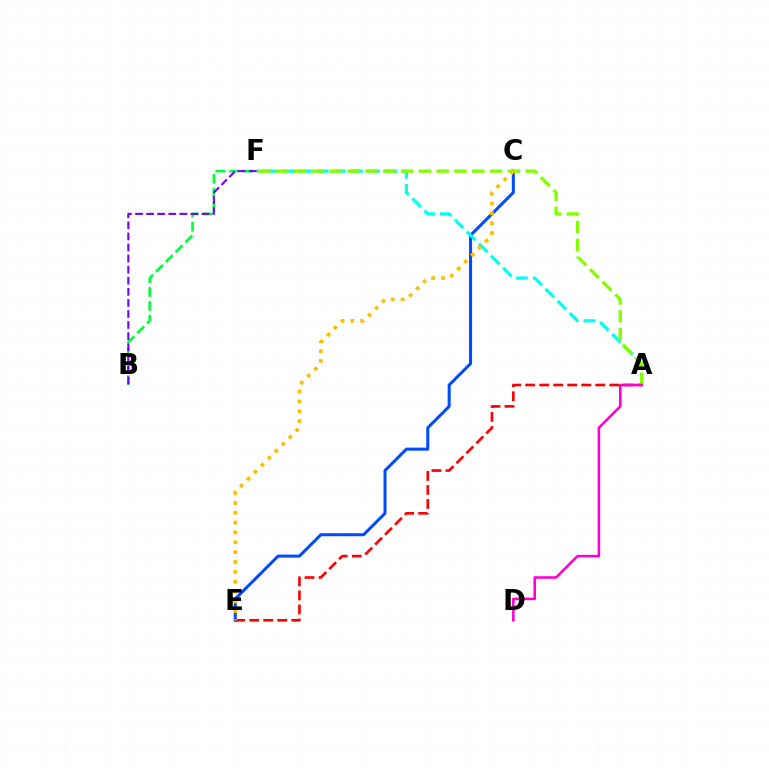{('C', 'E'): [{'color': '#004bff', 'line_style': 'solid', 'thickness': 2.18}, {'color': '#ffbd00', 'line_style': 'dotted', 'thickness': 2.68}], ('A', 'F'): [{'color': '#00fff6', 'line_style': 'dashed', 'thickness': 2.32}, {'color': '#84ff00', 'line_style': 'dashed', 'thickness': 2.42}], ('B', 'F'): [{'color': '#00ff39', 'line_style': 'dashed', 'thickness': 1.88}, {'color': '#7200ff', 'line_style': 'dashed', 'thickness': 1.5}], ('A', 'E'): [{'color': '#ff0000', 'line_style': 'dashed', 'thickness': 1.9}], ('A', 'D'): [{'color': '#ff00cf', 'line_style': 'solid', 'thickness': 1.85}]}